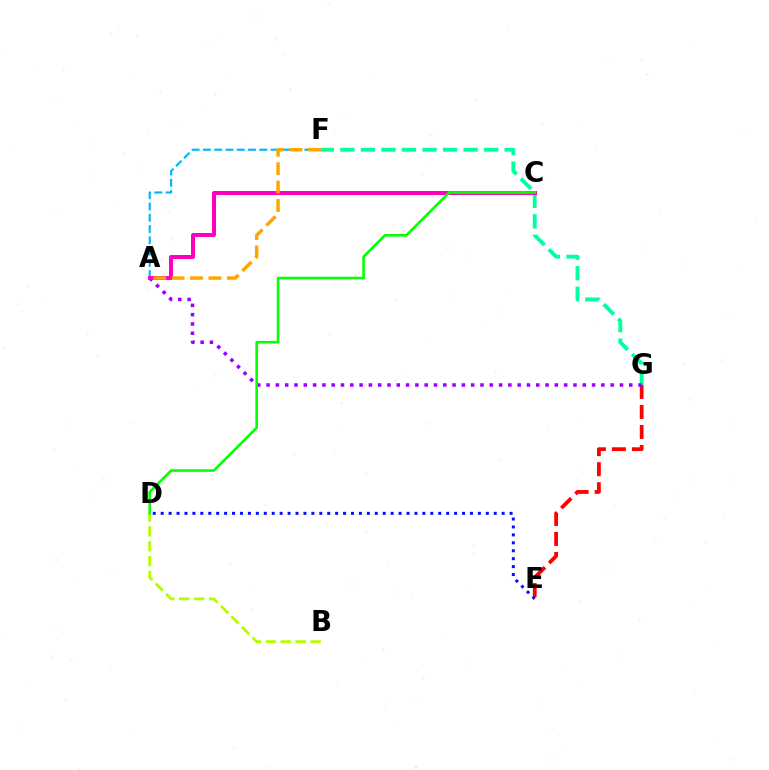{('E', 'G'): [{'color': '#ff0000', 'line_style': 'dashed', 'thickness': 2.72}], ('F', 'G'): [{'color': '#00ff9d', 'line_style': 'dashed', 'thickness': 2.79}], ('A', 'F'): [{'color': '#00b5ff', 'line_style': 'dashed', 'thickness': 1.53}, {'color': '#ffa500', 'line_style': 'dashed', 'thickness': 2.5}], ('A', 'G'): [{'color': '#9b00ff', 'line_style': 'dotted', 'thickness': 2.53}], ('A', 'C'): [{'color': '#ff00bd', 'line_style': 'solid', 'thickness': 2.88}], ('B', 'D'): [{'color': '#b3ff00', 'line_style': 'dashed', 'thickness': 2.03}], ('C', 'D'): [{'color': '#08ff00', 'line_style': 'solid', 'thickness': 1.88}], ('D', 'E'): [{'color': '#0010ff', 'line_style': 'dotted', 'thickness': 2.15}]}